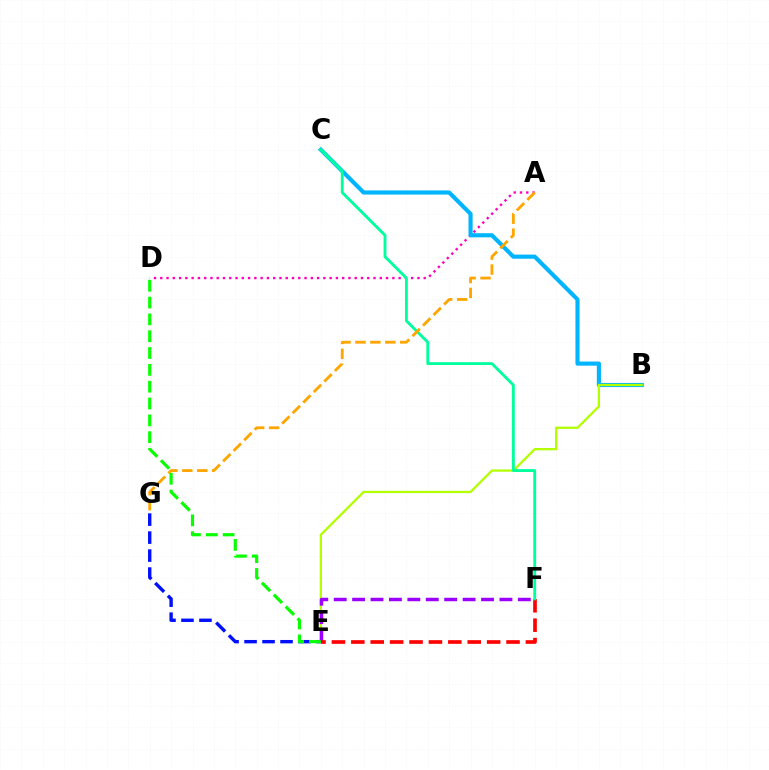{('A', 'D'): [{'color': '#ff00bd', 'line_style': 'dotted', 'thickness': 1.7}], ('B', 'C'): [{'color': '#00b5ff', 'line_style': 'solid', 'thickness': 2.97}], ('E', 'G'): [{'color': '#0010ff', 'line_style': 'dashed', 'thickness': 2.44}], ('B', 'E'): [{'color': '#b3ff00', 'line_style': 'solid', 'thickness': 1.64}], ('E', 'F'): [{'color': '#9b00ff', 'line_style': 'dashed', 'thickness': 2.5}, {'color': '#ff0000', 'line_style': 'dashed', 'thickness': 2.64}], ('C', 'F'): [{'color': '#00ff9d', 'line_style': 'solid', 'thickness': 2.06}], ('A', 'G'): [{'color': '#ffa500', 'line_style': 'dashed', 'thickness': 2.03}], ('D', 'E'): [{'color': '#08ff00', 'line_style': 'dashed', 'thickness': 2.29}]}